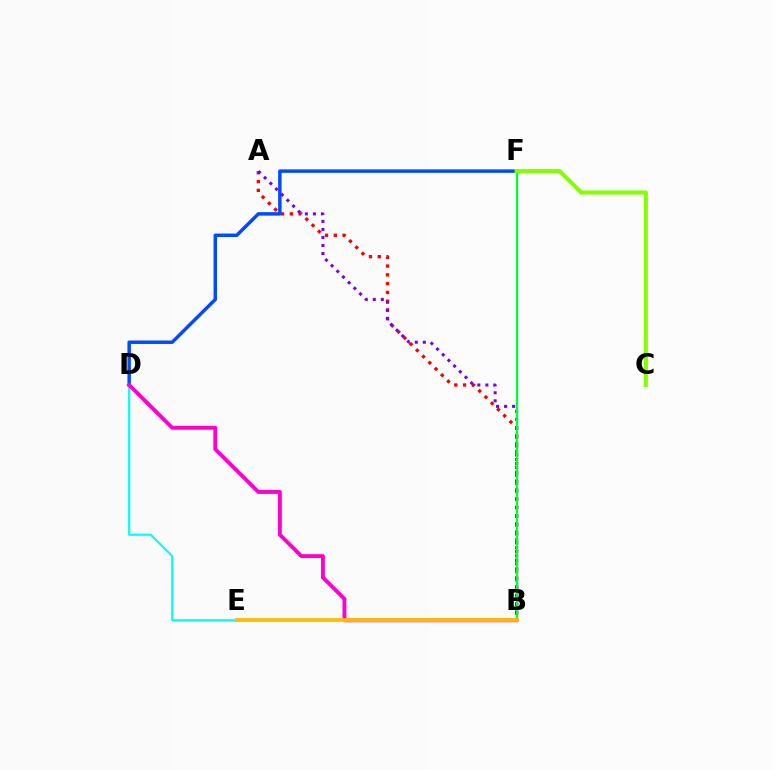{('A', 'B'): [{'color': '#ff0000', 'line_style': 'dotted', 'thickness': 2.39}, {'color': '#7200ff', 'line_style': 'dotted', 'thickness': 2.18}], ('D', 'F'): [{'color': '#004bff', 'line_style': 'solid', 'thickness': 2.5}], ('D', 'E'): [{'color': '#00fff6', 'line_style': 'solid', 'thickness': 1.56}], ('B', 'F'): [{'color': '#00ff39', 'line_style': 'solid', 'thickness': 1.68}], ('C', 'F'): [{'color': '#84ff00', 'line_style': 'solid', 'thickness': 2.95}], ('B', 'D'): [{'color': '#ff00cf', 'line_style': 'solid', 'thickness': 2.81}], ('B', 'E'): [{'color': '#ffbd00', 'line_style': 'solid', 'thickness': 2.74}]}